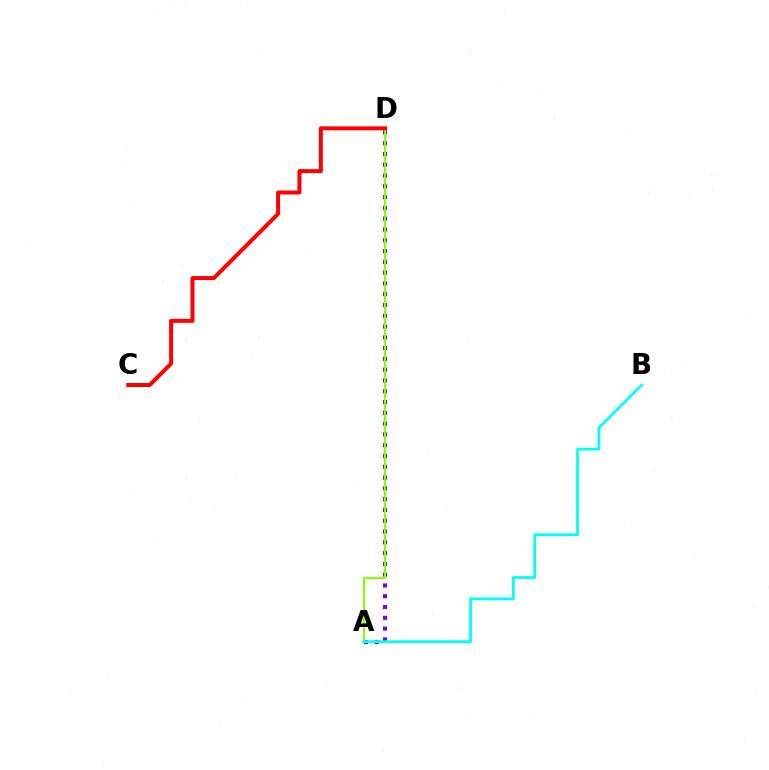{('A', 'D'): [{'color': '#7200ff', 'line_style': 'dotted', 'thickness': 2.93}, {'color': '#84ff00', 'line_style': 'solid', 'thickness': 1.52}], ('C', 'D'): [{'color': '#ff0000', 'line_style': 'solid', 'thickness': 2.87}], ('A', 'B'): [{'color': '#00fff6', 'line_style': 'solid', 'thickness': 1.99}]}